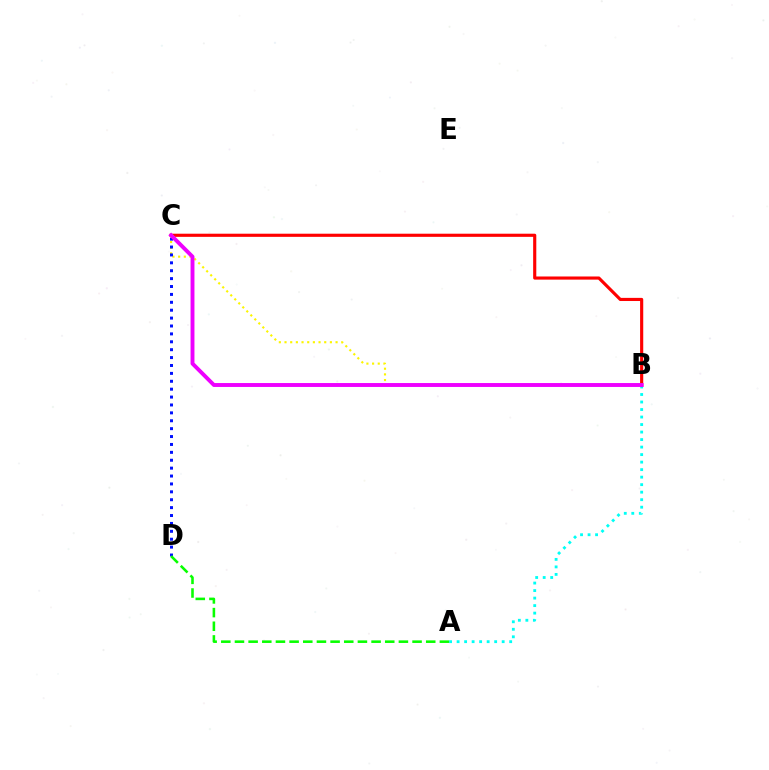{('B', 'C'): [{'color': '#fcf500', 'line_style': 'dotted', 'thickness': 1.54}, {'color': '#ff0000', 'line_style': 'solid', 'thickness': 2.26}, {'color': '#ee00ff', 'line_style': 'solid', 'thickness': 2.81}], ('C', 'D'): [{'color': '#0010ff', 'line_style': 'dotted', 'thickness': 2.15}], ('A', 'B'): [{'color': '#00fff6', 'line_style': 'dotted', 'thickness': 2.04}], ('A', 'D'): [{'color': '#08ff00', 'line_style': 'dashed', 'thickness': 1.86}]}